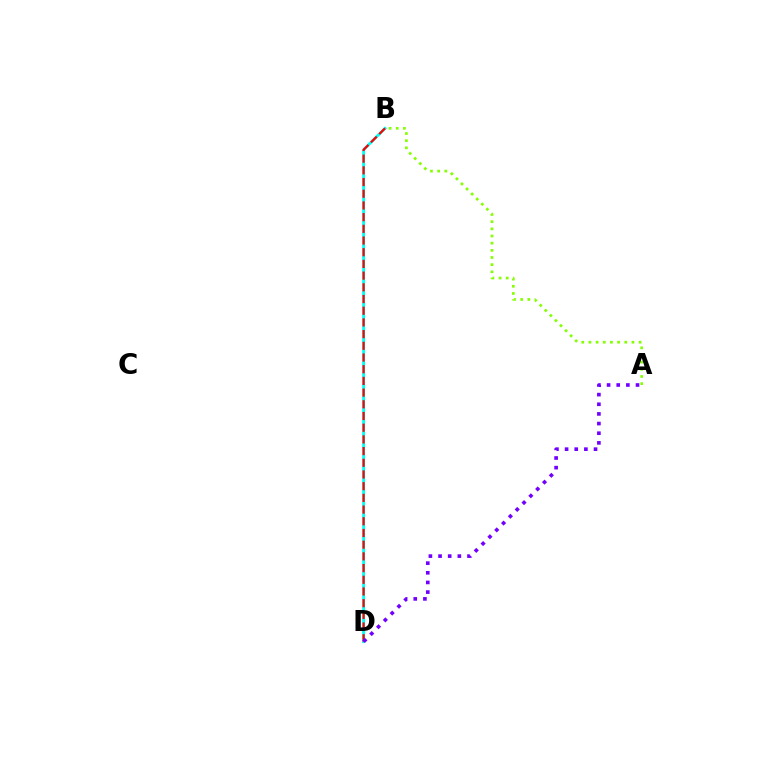{('B', 'D'): [{'color': '#00fff6', 'line_style': 'solid', 'thickness': 2.07}, {'color': '#ff0000', 'line_style': 'dashed', 'thickness': 1.59}], ('A', 'B'): [{'color': '#84ff00', 'line_style': 'dotted', 'thickness': 1.95}], ('A', 'D'): [{'color': '#7200ff', 'line_style': 'dotted', 'thickness': 2.62}]}